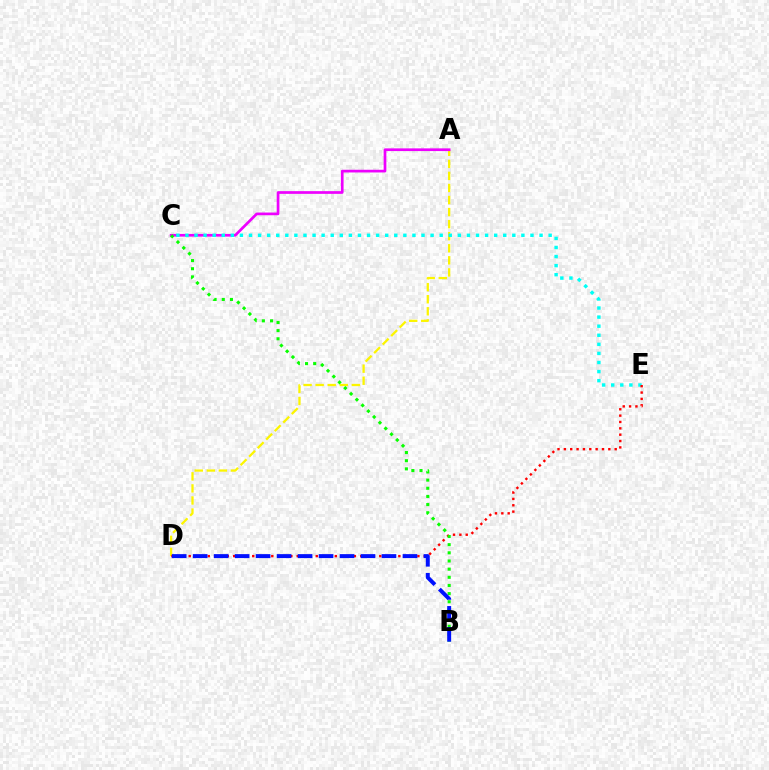{('A', 'D'): [{'color': '#fcf500', 'line_style': 'dashed', 'thickness': 1.64}], ('A', 'C'): [{'color': '#ee00ff', 'line_style': 'solid', 'thickness': 1.94}], ('C', 'E'): [{'color': '#00fff6', 'line_style': 'dotted', 'thickness': 2.47}], ('D', 'E'): [{'color': '#ff0000', 'line_style': 'dotted', 'thickness': 1.73}], ('B', 'C'): [{'color': '#08ff00', 'line_style': 'dotted', 'thickness': 2.22}], ('B', 'D'): [{'color': '#0010ff', 'line_style': 'dashed', 'thickness': 2.85}]}